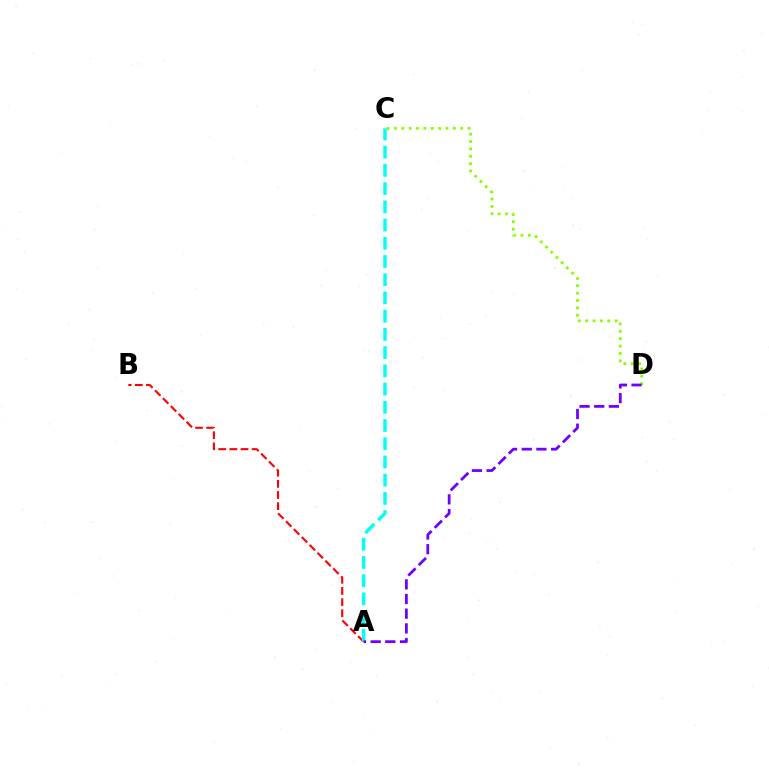{('C', 'D'): [{'color': '#84ff00', 'line_style': 'dotted', 'thickness': 2.0}], ('A', 'B'): [{'color': '#ff0000', 'line_style': 'dashed', 'thickness': 1.51}], ('A', 'C'): [{'color': '#00fff6', 'line_style': 'dashed', 'thickness': 2.48}], ('A', 'D'): [{'color': '#7200ff', 'line_style': 'dashed', 'thickness': 1.99}]}